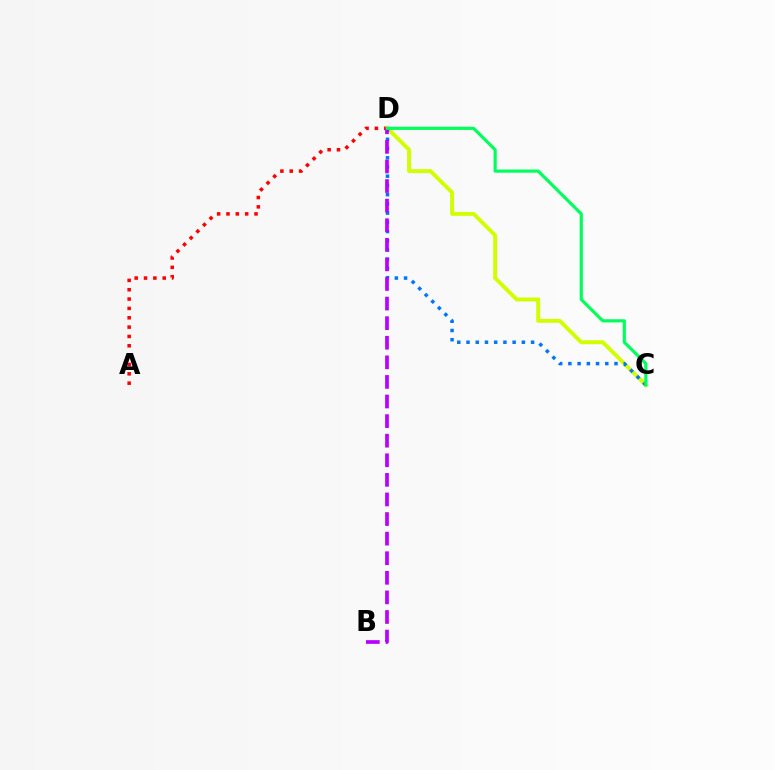{('A', 'D'): [{'color': '#ff0000', 'line_style': 'dotted', 'thickness': 2.54}], ('C', 'D'): [{'color': '#d1ff00', 'line_style': 'solid', 'thickness': 2.82}, {'color': '#0074ff', 'line_style': 'dotted', 'thickness': 2.51}, {'color': '#00ff5c', 'line_style': 'solid', 'thickness': 2.29}], ('B', 'D'): [{'color': '#b900ff', 'line_style': 'dashed', 'thickness': 2.66}]}